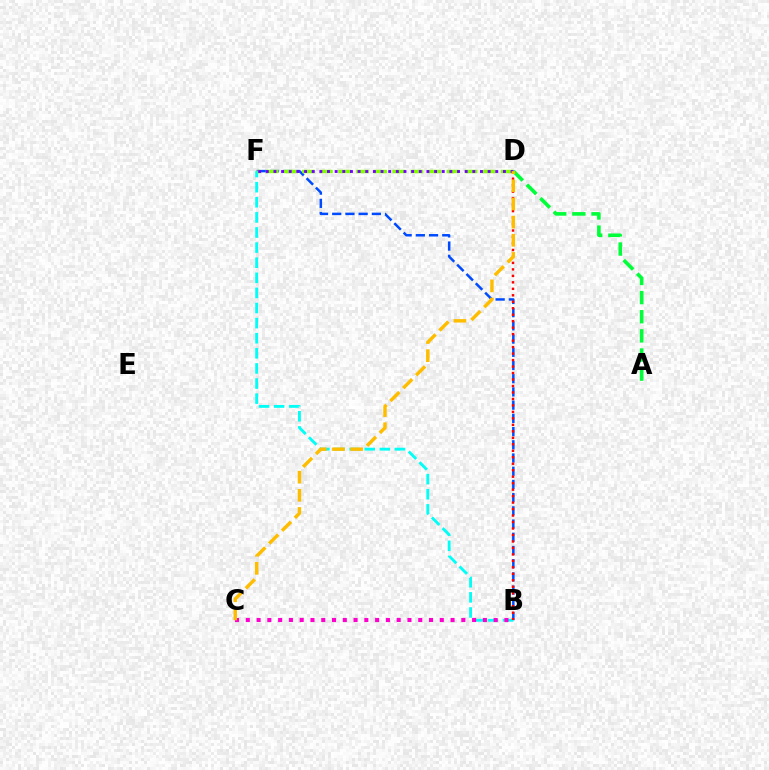{('B', 'F'): [{'color': '#004bff', 'line_style': 'dashed', 'thickness': 1.79}, {'color': '#00fff6', 'line_style': 'dashed', 'thickness': 2.05}], ('D', 'F'): [{'color': '#84ff00', 'line_style': 'dashed', 'thickness': 2.46}, {'color': '#7200ff', 'line_style': 'dotted', 'thickness': 2.08}], ('B', 'D'): [{'color': '#ff0000', 'line_style': 'dotted', 'thickness': 1.76}], ('A', 'D'): [{'color': '#00ff39', 'line_style': 'dashed', 'thickness': 2.6}], ('B', 'C'): [{'color': '#ff00cf', 'line_style': 'dotted', 'thickness': 2.93}], ('C', 'D'): [{'color': '#ffbd00', 'line_style': 'dashed', 'thickness': 2.47}]}